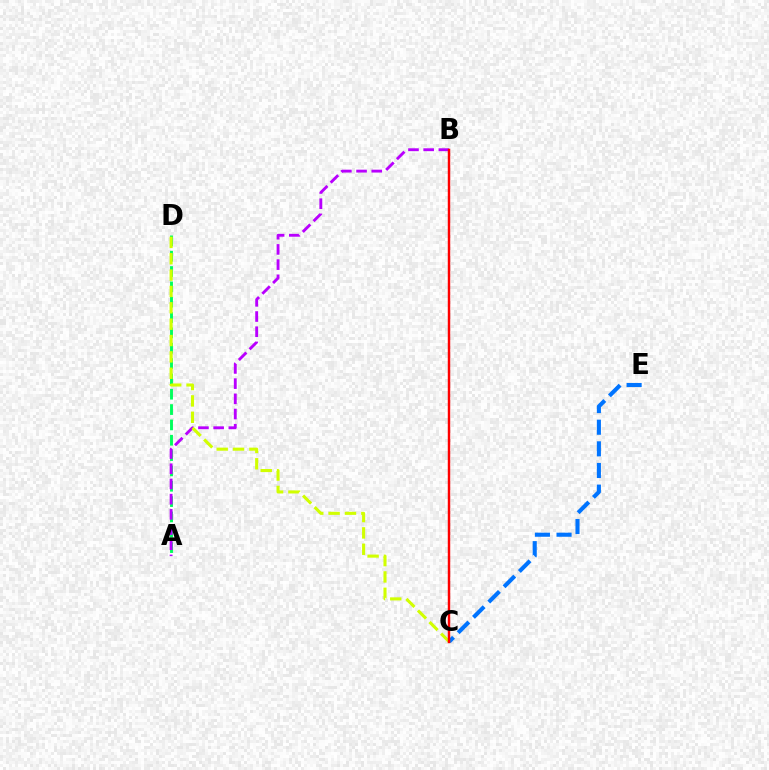{('A', 'D'): [{'color': '#00ff5c', 'line_style': 'dashed', 'thickness': 2.08}], ('A', 'B'): [{'color': '#b900ff', 'line_style': 'dashed', 'thickness': 2.06}], ('C', 'E'): [{'color': '#0074ff', 'line_style': 'dashed', 'thickness': 2.94}], ('C', 'D'): [{'color': '#d1ff00', 'line_style': 'dashed', 'thickness': 2.22}], ('B', 'C'): [{'color': '#ff0000', 'line_style': 'solid', 'thickness': 1.77}]}